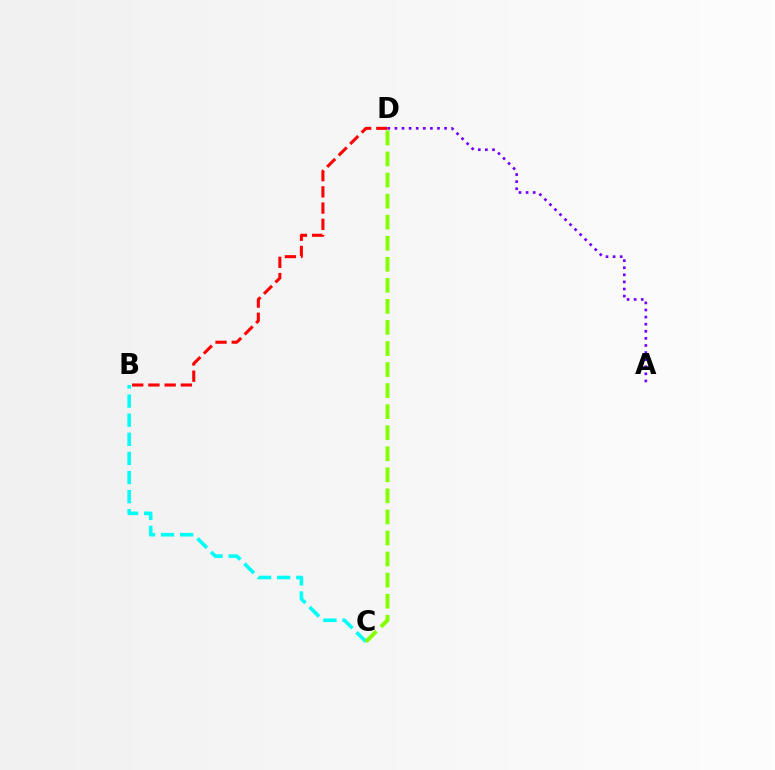{('B', 'C'): [{'color': '#00fff6', 'line_style': 'dashed', 'thickness': 2.6}], ('B', 'D'): [{'color': '#ff0000', 'line_style': 'dashed', 'thickness': 2.2}], ('C', 'D'): [{'color': '#84ff00', 'line_style': 'dashed', 'thickness': 2.86}], ('A', 'D'): [{'color': '#7200ff', 'line_style': 'dotted', 'thickness': 1.93}]}